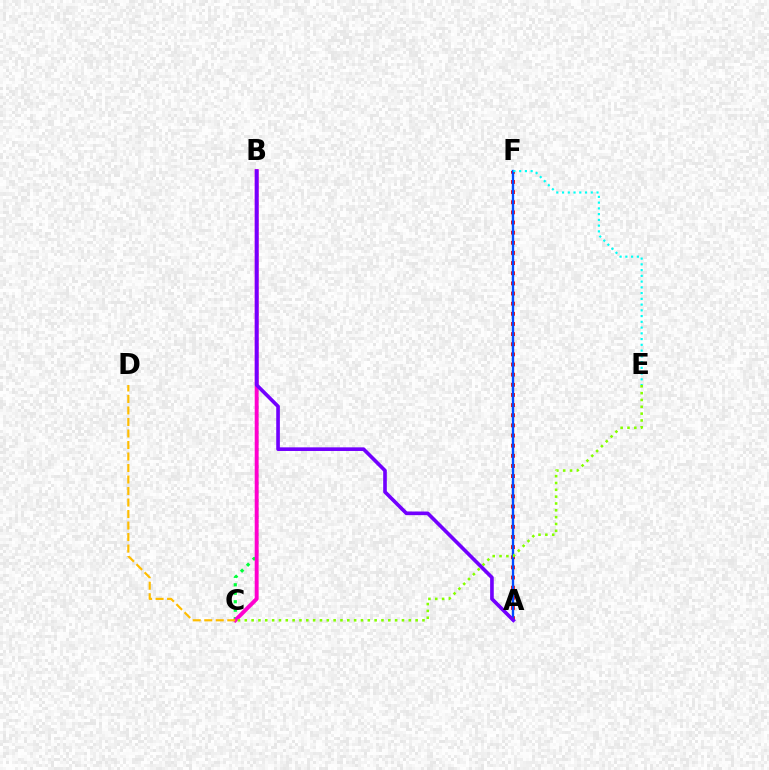{('B', 'C'): [{'color': '#00ff39', 'line_style': 'dotted', 'thickness': 2.3}, {'color': '#ff00cf', 'line_style': 'solid', 'thickness': 2.83}], ('A', 'F'): [{'color': '#ff0000', 'line_style': 'dotted', 'thickness': 2.76}, {'color': '#004bff', 'line_style': 'solid', 'thickness': 1.69}], ('C', 'E'): [{'color': '#84ff00', 'line_style': 'dotted', 'thickness': 1.86}], ('A', 'B'): [{'color': '#7200ff', 'line_style': 'solid', 'thickness': 2.62}], ('C', 'D'): [{'color': '#ffbd00', 'line_style': 'dashed', 'thickness': 1.56}], ('E', 'F'): [{'color': '#00fff6', 'line_style': 'dotted', 'thickness': 1.56}]}